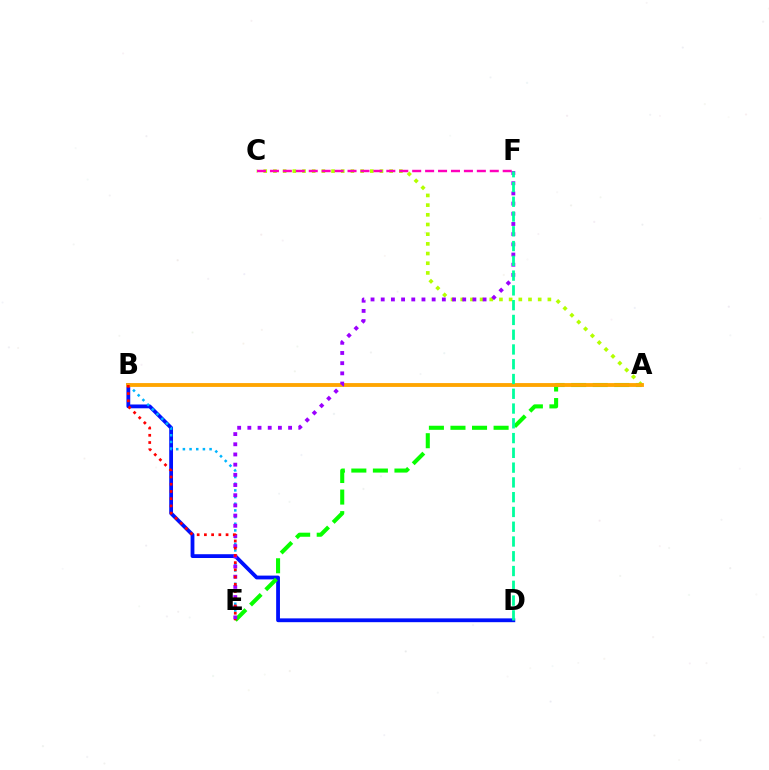{('A', 'C'): [{'color': '#b3ff00', 'line_style': 'dotted', 'thickness': 2.63}], ('B', 'D'): [{'color': '#0010ff', 'line_style': 'solid', 'thickness': 2.74}], ('B', 'E'): [{'color': '#00b5ff', 'line_style': 'dotted', 'thickness': 1.81}, {'color': '#ff0000', 'line_style': 'dotted', 'thickness': 1.96}], ('A', 'E'): [{'color': '#08ff00', 'line_style': 'dashed', 'thickness': 2.93}], ('A', 'B'): [{'color': '#ffa500', 'line_style': 'solid', 'thickness': 2.77}], ('E', 'F'): [{'color': '#9b00ff', 'line_style': 'dotted', 'thickness': 2.77}], ('C', 'F'): [{'color': '#ff00bd', 'line_style': 'dashed', 'thickness': 1.76}], ('D', 'F'): [{'color': '#00ff9d', 'line_style': 'dashed', 'thickness': 2.01}]}